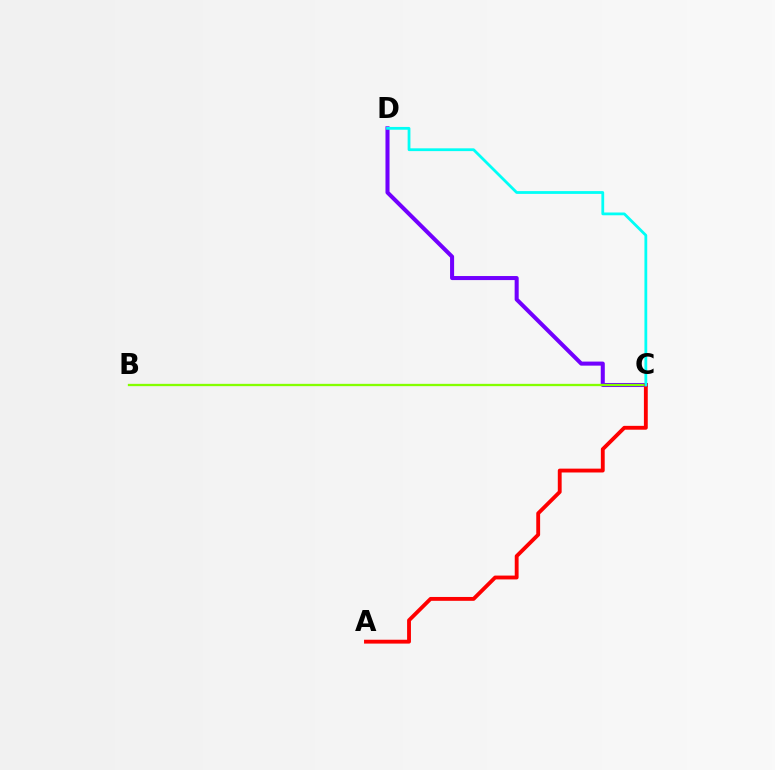{('C', 'D'): [{'color': '#7200ff', 'line_style': 'solid', 'thickness': 2.92}, {'color': '#00fff6', 'line_style': 'solid', 'thickness': 2.01}], ('B', 'C'): [{'color': '#84ff00', 'line_style': 'solid', 'thickness': 1.66}], ('A', 'C'): [{'color': '#ff0000', 'line_style': 'solid', 'thickness': 2.77}]}